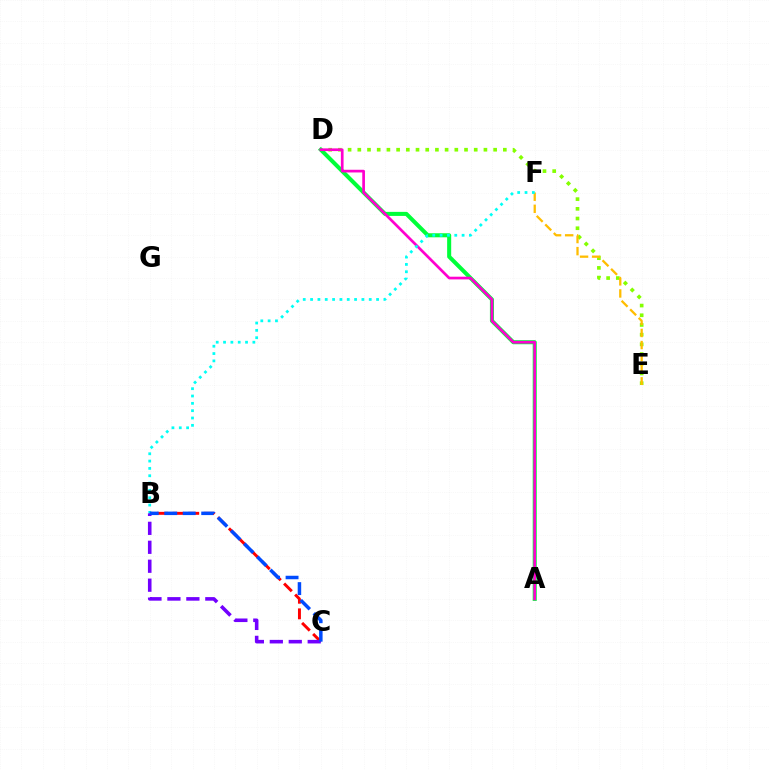{('D', 'E'): [{'color': '#84ff00', 'line_style': 'dotted', 'thickness': 2.64}], ('A', 'D'): [{'color': '#00ff39', 'line_style': 'solid', 'thickness': 2.91}, {'color': '#ff00cf', 'line_style': 'solid', 'thickness': 1.94}], ('B', 'C'): [{'color': '#ff0000', 'line_style': 'dashed', 'thickness': 2.12}, {'color': '#7200ff', 'line_style': 'dashed', 'thickness': 2.57}, {'color': '#004bff', 'line_style': 'dashed', 'thickness': 2.51}], ('E', 'F'): [{'color': '#ffbd00', 'line_style': 'dashed', 'thickness': 1.64}], ('B', 'F'): [{'color': '#00fff6', 'line_style': 'dotted', 'thickness': 1.99}]}